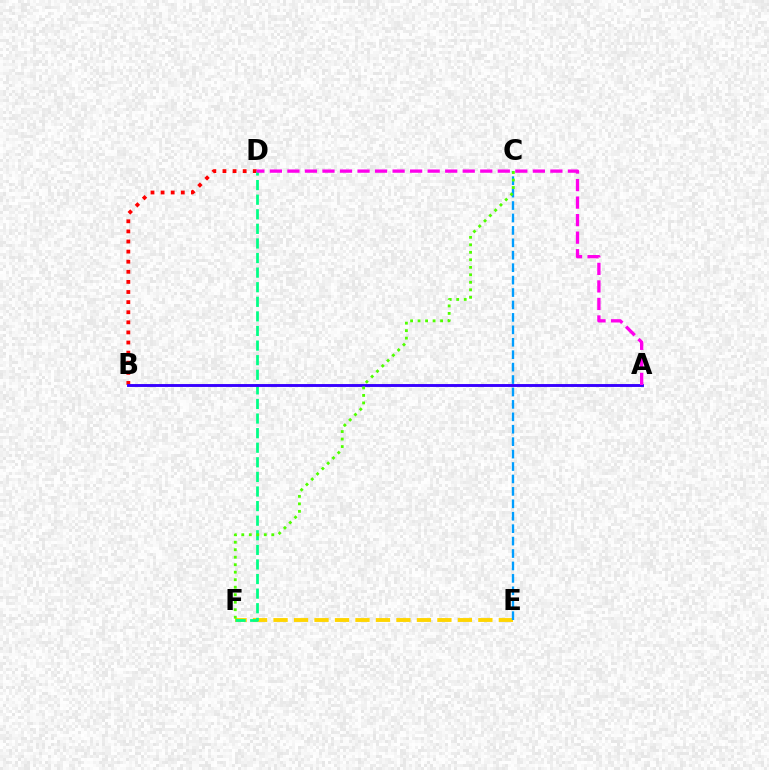{('E', 'F'): [{'color': '#ffd500', 'line_style': 'dashed', 'thickness': 2.78}], ('B', 'D'): [{'color': '#ff0000', 'line_style': 'dotted', 'thickness': 2.74}], ('D', 'F'): [{'color': '#00ff86', 'line_style': 'dashed', 'thickness': 1.98}], ('C', 'E'): [{'color': '#009eff', 'line_style': 'dashed', 'thickness': 1.69}], ('A', 'B'): [{'color': '#3700ff', 'line_style': 'solid', 'thickness': 2.08}], ('C', 'F'): [{'color': '#4fff00', 'line_style': 'dotted', 'thickness': 2.04}], ('A', 'D'): [{'color': '#ff00ed', 'line_style': 'dashed', 'thickness': 2.38}]}